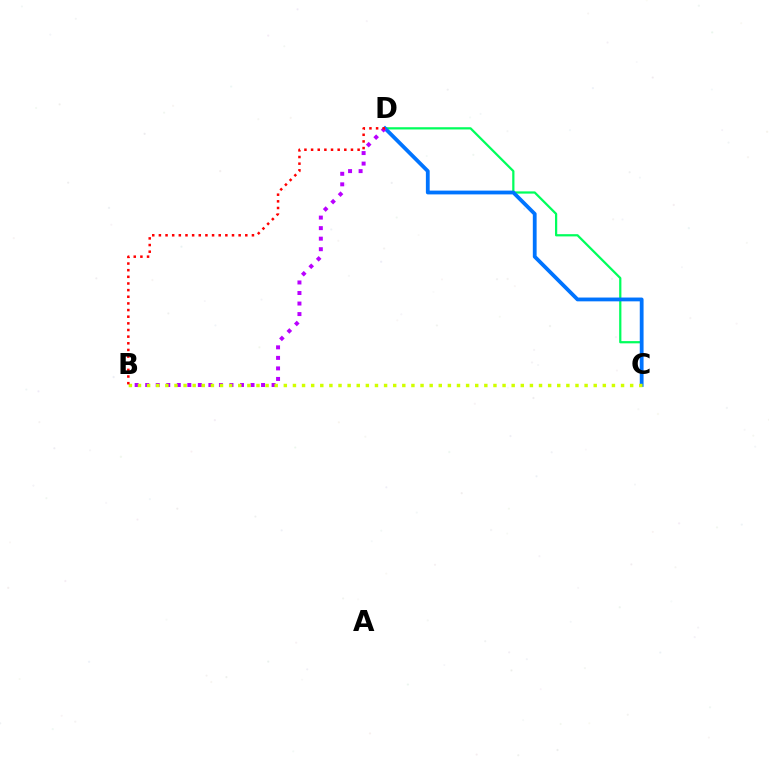{('C', 'D'): [{'color': '#00ff5c', 'line_style': 'solid', 'thickness': 1.61}, {'color': '#0074ff', 'line_style': 'solid', 'thickness': 2.74}], ('B', 'D'): [{'color': '#b900ff', 'line_style': 'dotted', 'thickness': 2.86}, {'color': '#ff0000', 'line_style': 'dotted', 'thickness': 1.81}], ('B', 'C'): [{'color': '#d1ff00', 'line_style': 'dotted', 'thickness': 2.48}]}